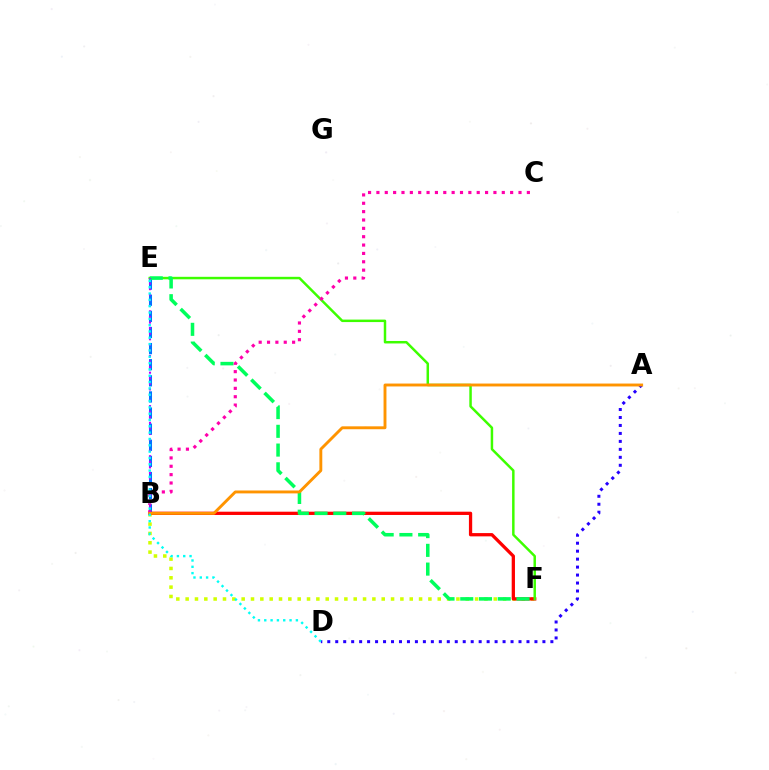{('B', 'E'): [{'color': '#0074ff', 'line_style': 'dashed', 'thickness': 2.19}, {'color': '#b900ff', 'line_style': 'dotted', 'thickness': 1.51}], ('B', 'F'): [{'color': '#d1ff00', 'line_style': 'dotted', 'thickness': 2.54}, {'color': '#ff0000', 'line_style': 'solid', 'thickness': 2.36}], ('A', 'D'): [{'color': '#2500ff', 'line_style': 'dotted', 'thickness': 2.17}], ('E', 'F'): [{'color': '#3dff00', 'line_style': 'solid', 'thickness': 1.79}, {'color': '#00ff5c', 'line_style': 'dashed', 'thickness': 2.55}], ('B', 'C'): [{'color': '#ff00ac', 'line_style': 'dotted', 'thickness': 2.27}], ('A', 'B'): [{'color': '#ff9400', 'line_style': 'solid', 'thickness': 2.09}], ('D', 'E'): [{'color': '#00fff6', 'line_style': 'dotted', 'thickness': 1.72}]}